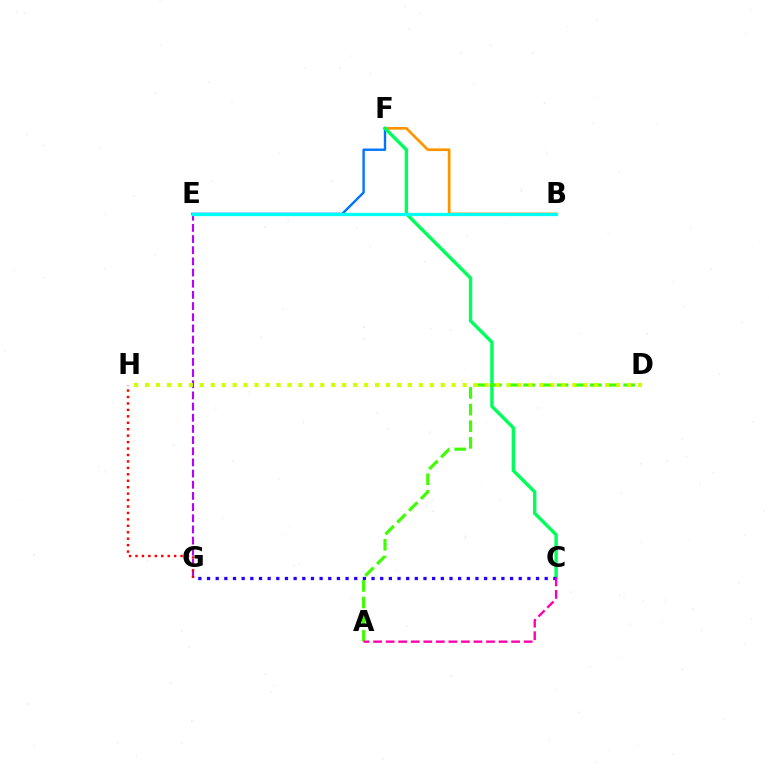{('B', 'F'): [{'color': '#ff9400', 'line_style': 'solid', 'thickness': 1.95}], ('E', 'F'): [{'color': '#0074ff', 'line_style': 'solid', 'thickness': 1.72}], ('E', 'G'): [{'color': '#b900ff', 'line_style': 'dashed', 'thickness': 1.52}], ('C', 'F'): [{'color': '#00ff5c', 'line_style': 'solid', 'thickness': 2.45}], ('B', 'E'): [{'color': '#00fff6', 'line_style': 'solid', 'thickness': 2.35}], ('A', 'D'): [{'color': '#3dff00', 'line_style': 'dashed', 'thickness': 2.26}], ('G', 'H'): [{'color': '#ff0000', 'line_style': 'dotted', 'thickness': 1.75}], ('D', 'H'): [{'color': '#d1ff00', 'line_style': 'dotted', 'thickness': 2.98}], ('C', 'G'): [{'color': '#2500ff', 'line_style': 'dotted', 'thickness': 2.35}], ('A', 'C'): [{'color': '#ff00ac', 'line_style': 'dashed', 'thickness': 1.7}]}